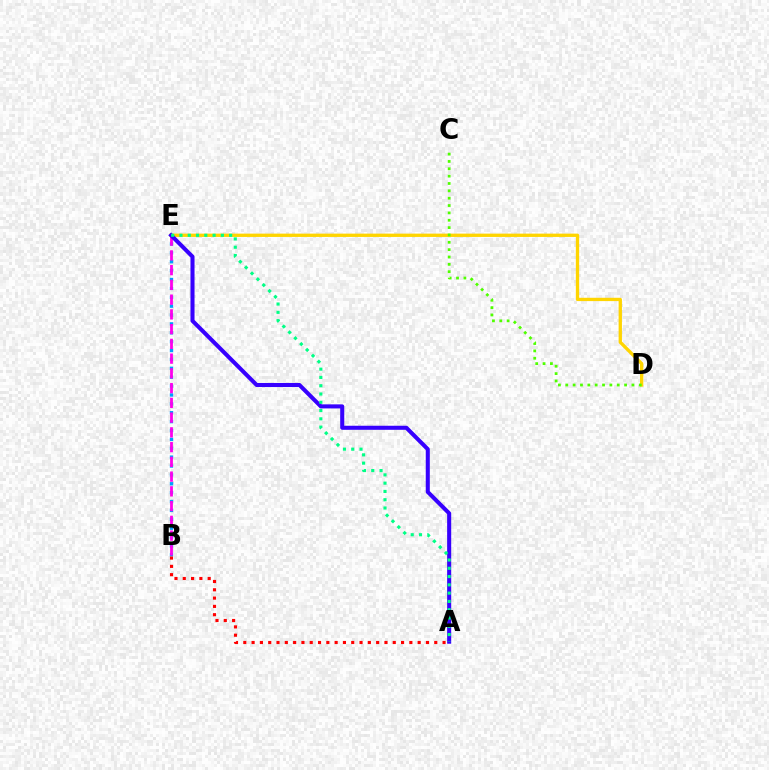{('B', 'E'): [{'color': '#009eff', 'line_style': 'dotted', 'thickness': 2.41}, {'color': '#ff00ed', 'line_style': 'dashed', 'thickness': 2.0}], ('D', 'E'): [{'color': '#ffd500', 'line_style': 'solid', 'thickness': 2.39}], ('A', 'E'): [{'color': '#3700ff', 'line_style': 'solid', 'thickness': 2.92}, {'color': '#00ff86', 'line_style': 'dotted', 'thickness': 2.25}], ('C', 'D'): [{'color': '#4fff00', 'line_style': 'dotted', 'thickness': 2.0}], ('A', 'B'): [{'color': '#ff0000', 'line_style': 'dotted', 'thickness': 2.26}]}